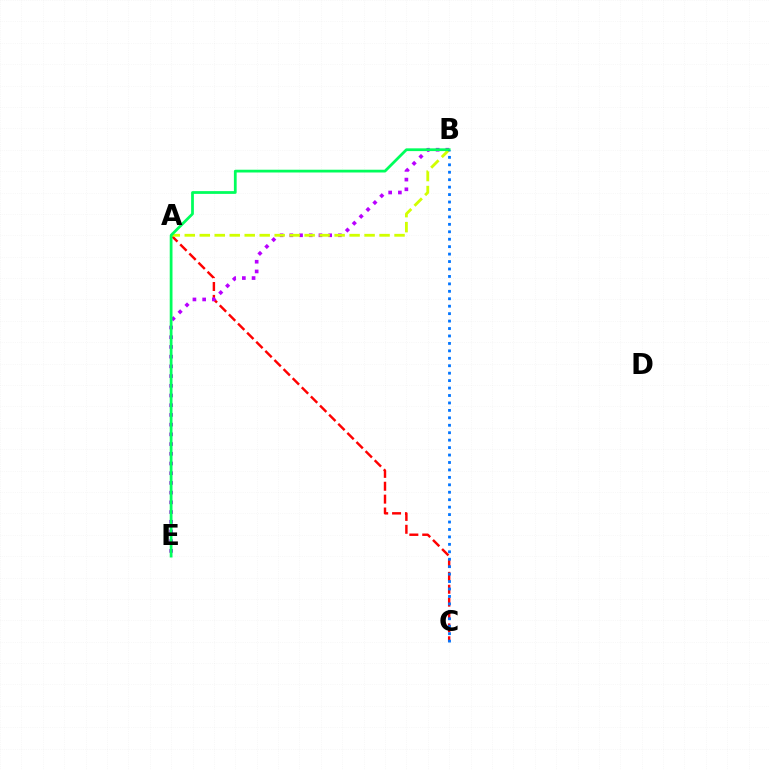{('A', 'C'): [{'color': '#ff0000', 'line_style': 'dashed', 'thickness': 1.75}], ('B', 'E'): [{'color': '#b900ff', 'line_style': 'dotted', 'thickness': 2.64}, {'color': '#00ff5c', 'line_style': 'solid', 'thickness': 1.99}], ('A', 'B'): [{'color': '#d1ff00', 'line_style': 'dashed', 'thickness': 2.04}], ('B', 'C'): [{'color': '#0074ff', 'line_style': 'dotted', 'thickness': 2.02}]}